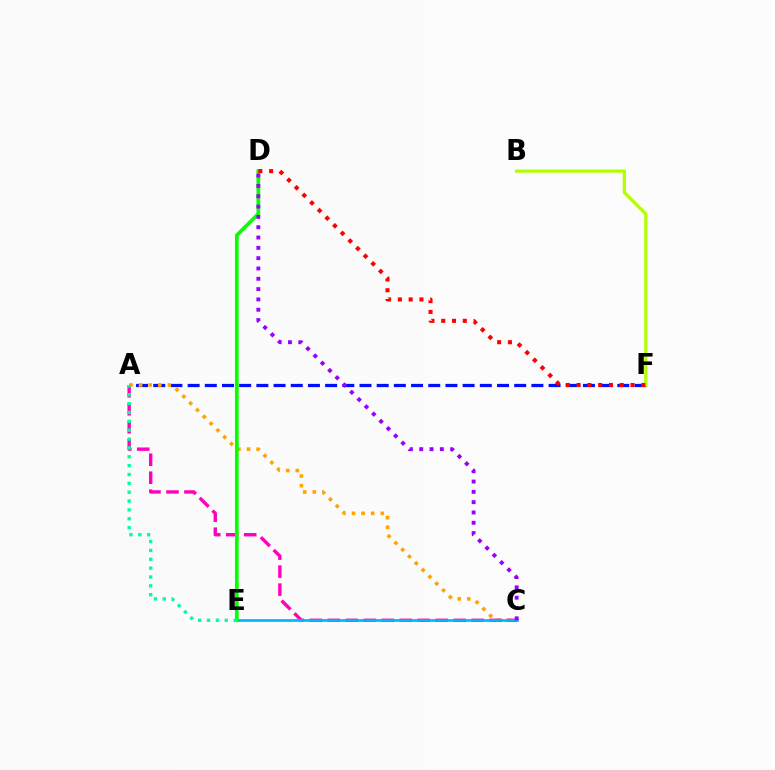{('A', 'F'): [{'color': '#0010ff', 'line_style': 'dashed', 'thickness': 2.33}], ('A', 'C'): [{'color': '#ffa500', 'line_style': 'dotted', 'thickness': 2.61}, {'color': '#ff00bd', 'line_style': 'dashed', 'thickness': 2.44}], ('C', 'E'): [{'color': '#00b5ff', 'line_style': 'solid', 'thickness': 1.9}], ('B', 'F'): [{'color': '#b3ff00', 'line_style': 'solid', 'thickness': 2.35}], ('D', 'E'): [{'color': '#08ff00', 'line_style': 'solid', 'thickness': 2.68}], ('A', 'E'): [{'color': '#00ff9d', 'line_style': 'dotted', 'thickness': 2.41}], ('D', 'F'): [{'color': '#ff0000', 'line_style': 'dotted', 'thickness': 2.93}], ('C', 'D'): [{'color': '#9b00ff', 'line_style': 'dotted', 'thickness': 2.8}]}